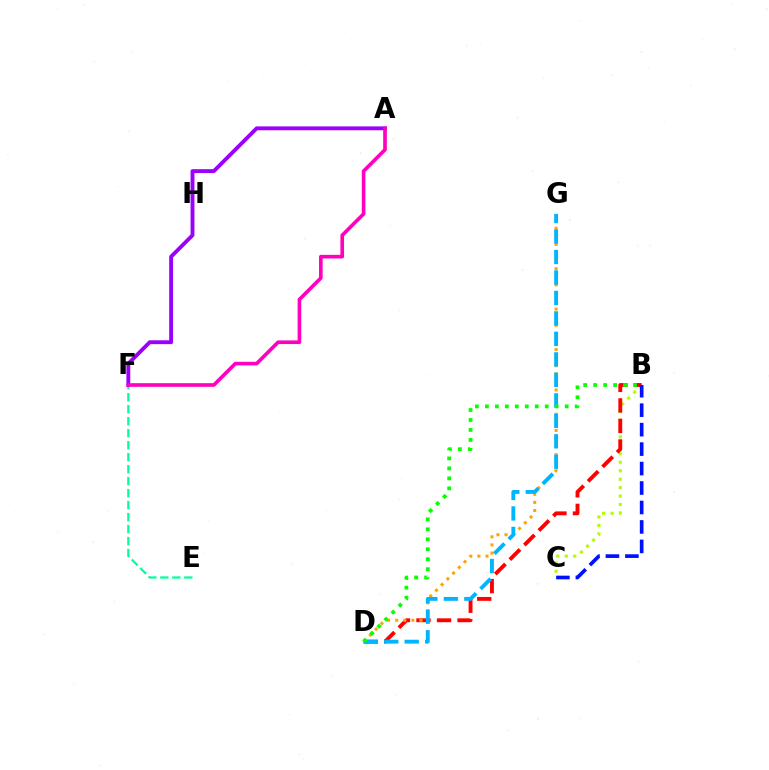{('B', 'C'): [{'color': '#b3ff00', 'line_style': 'dotted', 'thickness': 2.3}, {'color': '#0010ff', 'line_style': 'dashed', 'thickness': 2.64}], ('B', 'D'): [{'color': '#ff0000', 'line_style': 'dashed', 'thickness': 2.79}, {'color': '#08ff00', 'line_style': 'dotted', 'thickness': 2.71}], ('E', 'F'): [{'color': '#00ff9d', 'line_style': 'dashed', 'thickness': 1.63}], ('D', 'G'): [{'color': '#ffa500', 'line_style': 'dotted', 'thickness': 2.2}, {'color': '#00b5ff', 'line_style': 'dashed', 'thickness': 2.78}], ('A', 'F'): [{'color': '#9b00ff', 'line_style': 'solid', 'thickness': 2.79}, {'color': '#ff00bd', 'line_style': 'solid', 'thickness': 2.62}]}